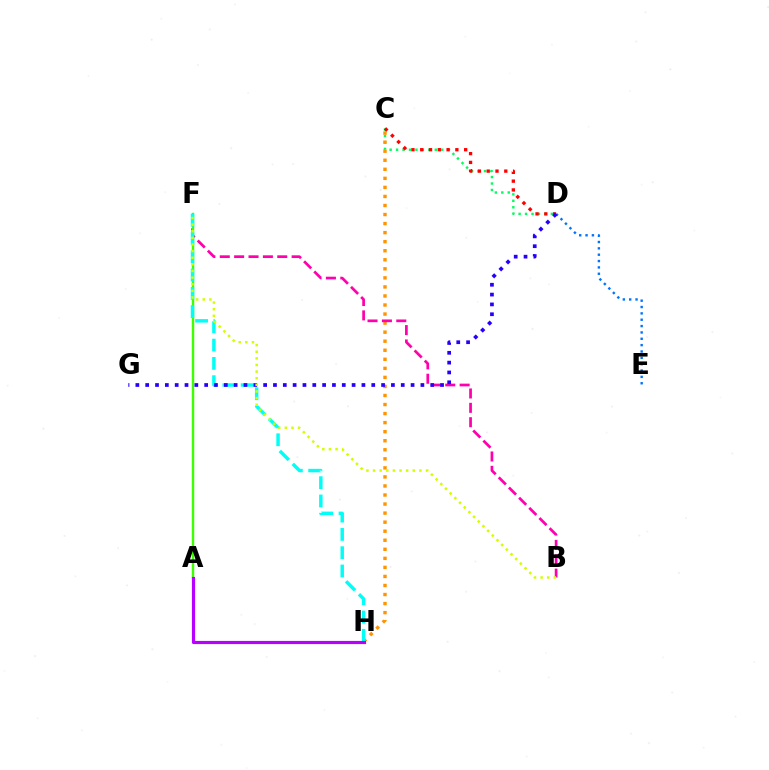{('C', 'D'): [{'color': '#00ff5c', 'line_style': 'dotted', 'thickness': 1.75}, {'color': '#ff0000', 'line_style': 'dotted', 'thickness': 2.39}], ('C', 'H'): [{'color': '#ff9400', 'line_style': 'dotted', 'thickness': 2.46}], ('B', 'F'): [{'color': '#ff00ac', 'line_style': 'dashed', 'thickness': 1.95}, {'color': '#d1ff00', 'line_style': 'dotted', 'thickness': 1.8}], ('D', 'E'): [{'color': '#0074ff', 'line_style': 'dotted', 'thickness': 1.73}], ('A', 'F'): [{'color': '#3dff00', 'line_style': 'solid', 'thickness': 1.75}], ('F', 'H'): [{'color': '#00fff6', 'line_style': 'dashed', 'thickness': 2.48}], ('D', 'G'): [{'color': '#2500ff', 'line_style': 'dotted', 'thickness': 2.67}], ('A', 'H'): [{'color': '#b900ff', 'line_style': 'solid', 'thickness': 2.27}]}